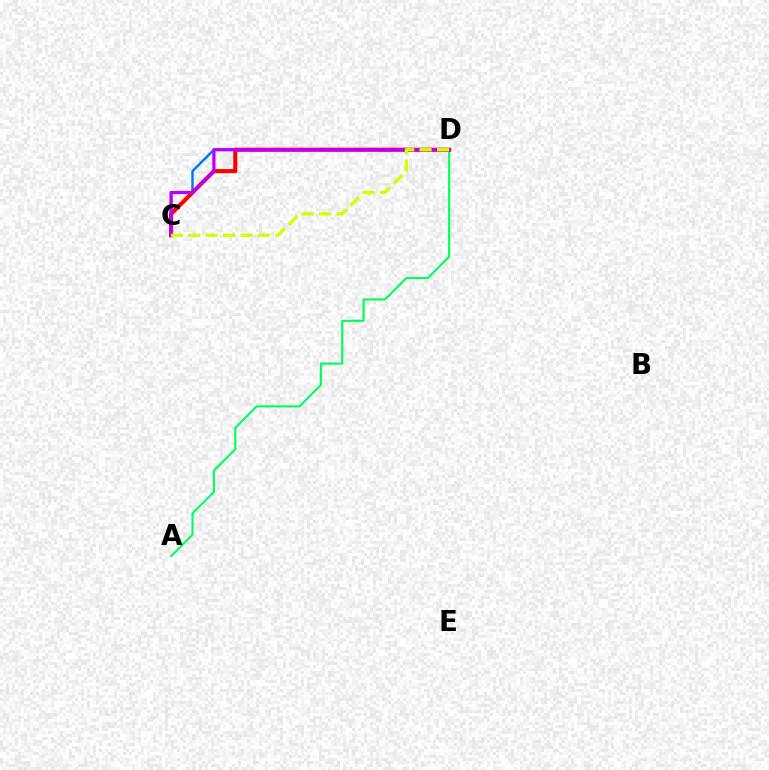{('A', 'D'): [{'color': '#00ff5c', 'line_style': 'solid', 'thickness': 1.54}], ('C', 'D'): [{'color': '#0074ff', 'line_style': 'solid', 'thickness': 1.75}, {'color': '#ff0000', 'line_style': 'solid', 'thickness': 2.95}, {'color': '#b900ff', 'line_style': 'solid', 'thickness': 2.34}, {'color': '#d1ff00', 'line_style': 'dashed', 'thickness': 2.37}]}